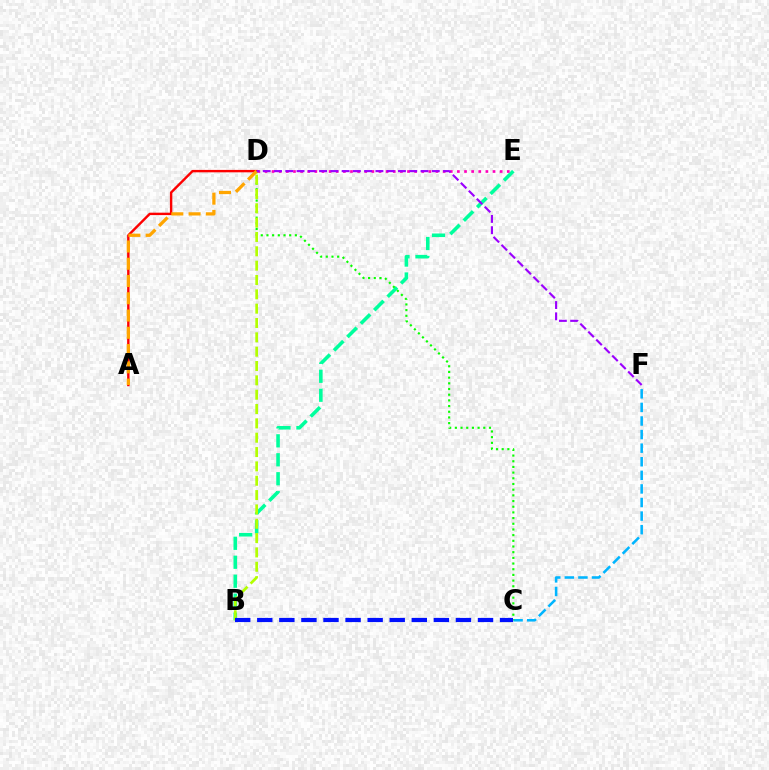{('C', 'F'): [{'color': '#00b5ff', 'line_style': 'dashed', 'thickness': 1.85}], ('B', 'E'): [{'color': '#00ff9d', 'line_style': 'dashed', 'thickness': 2.58}], ('C', 'D'): [{'color': '#08ff00', 'line_style': 'dotted', 'thickness': 1.54}], ('A', 'D'): [{'color': '#ff0000', 'line_style': 'solid', 'thickness': 1.74}, {'color': '#ffa500', 'line_style': 'dashed', 'thickness': 2.35}], ('D', 'E'): [{'color': '#ff00bd', 'line_style': 'dotted', 'thickness': 1.94}], ('B', 'D'): [{'color': '#b3ff00', 'line_style': 'dashed', 'thickness': 1.95}], ('B', 'C'): [{'color': '#0010ff', 'line_style': 'dashed', 'thickness': 3.0}], ('D', 'F'): [{'color': '#9b00ff', 'line_style': 'dashed', 'thickness': 1.53}]}